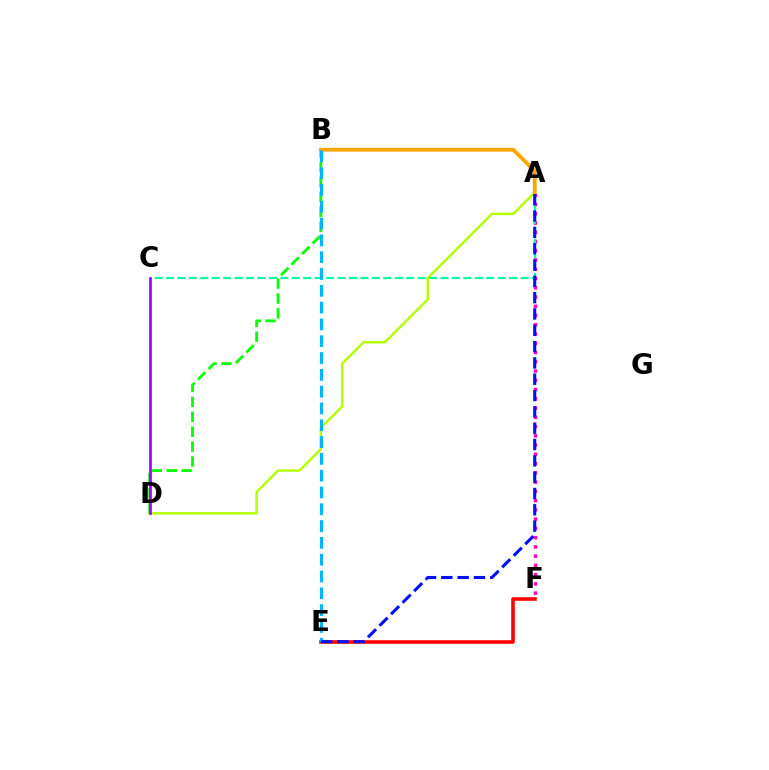{('A', 'D'): [{'color': '#b3ff00', 'line_style': 'solid', 'thickness': 1.75}], ('B', 'D'): [{'color': '#08ff00', 'line_style': 'dashed', 'thickness': 2.02}], ('A', 'F'): [{'color': '#ff00bd', 'line_style': 'dotted', 'thickness': 2.51}], ('E', 'F'): [{'color': '#ff0000', 'line_style': 'solid', 'thickness': 2.57}], ('A', 'C'): [{'color': '#00ff9d', 'line_style': 'dashed', 'thickness': 1.55}], ('A', 'B'): [{'color': '#ffa500', 'line_style': 'solid', 'thickness': 2.72}], ('C', 'D'): [{'color': '#9b00ff', 'line_style': 'solid', 'thickness': 1.92}], ('B', 'E'): [{'color': '#00b5ff', 'line_style': 'dashed', 'thickness': 2.28}], ('A', 'E'): [{'color': '#0010ff', 'line_style': 'dashed', 'thickness': 2.22}]}